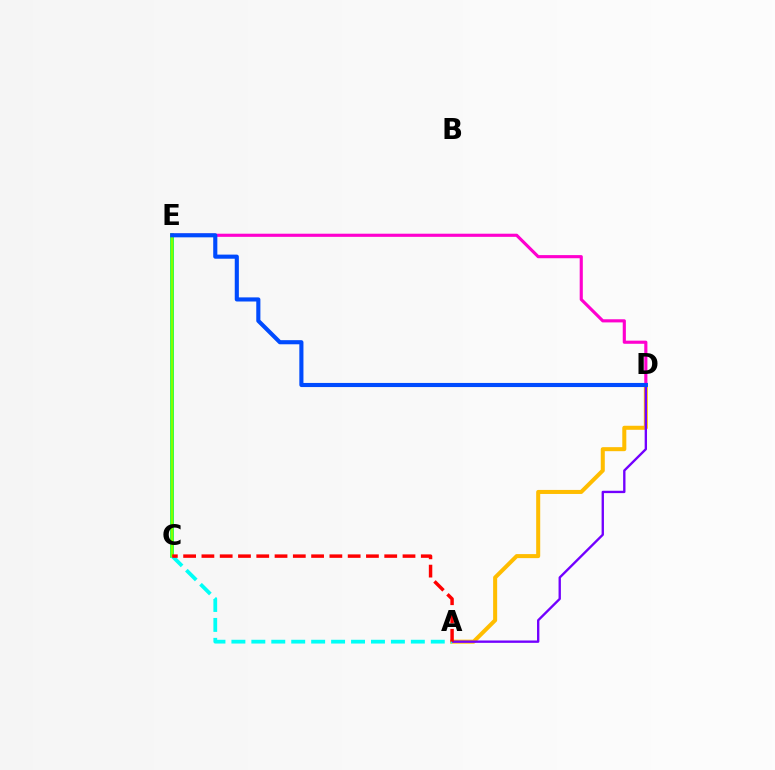{('C', 'E'): [{'color': '#00ff39', 'line_style': 'solid', 'thickness': 2.63}, {'color': '#84ff00', 'line_style': 'solid', 'thickness': 1.63}], ('A', 'D'): [{'color': '#ffbd00', 'line_style': 'solid', 'thickness': 2.9}, {'color': '#7200ff', 'line_style': 'solid', 'thickness': 1.69}], ('A', 'C'): [{'color': '#00fff6', 'line_style': 'dashed', 'thickness': 2.71}, {'color': '#ff0000', 'line_style': 'dashed', 'thickness': 2.48}], ('D', 'E'): [{'color': '#ff00cf', 'line_style': 'solid', 'thickness': 2.26}, {'color': '#004bff', 'line_style': 'solid', 'thickness': 2.96}]}